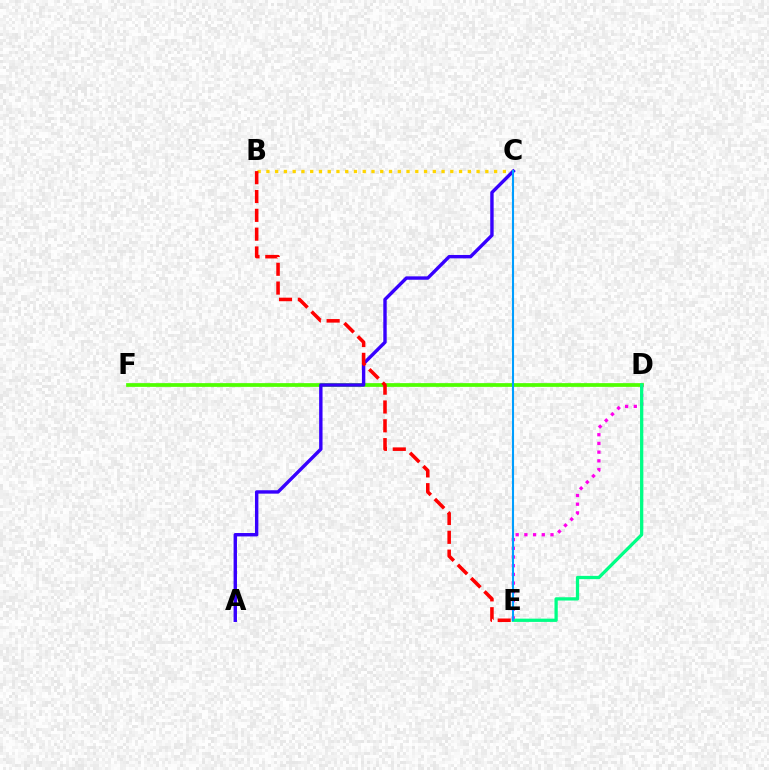{('B', 'C'): [{'color': '#ffd500', 'line_style': 'dotted', 'thickness': 2.38}], ('D', 'F'): [{'color': '#4fff00', 'line_style': 'solid', 'thickness': 2.69}], ('D', 'E'): [{'color': '#ff00ed', 'line_style': 'dotted', 'thickness': 2.36}, {'color': '#00ff86', 'line_style': 'solid', 'thickness': 2.36}], ('A', 'C'): [{'color': '#3700ff', 'line_style': 'solid', 'thickness': 2.45}], ('C', 'E'): [{'color': '#009eff', 'line_style': 'solid', 'thickness': 1.5}], ('B', 'E'): [{'color': '#ff0000', 'line_style': 'dashed', 'thickness': 2.56}]}